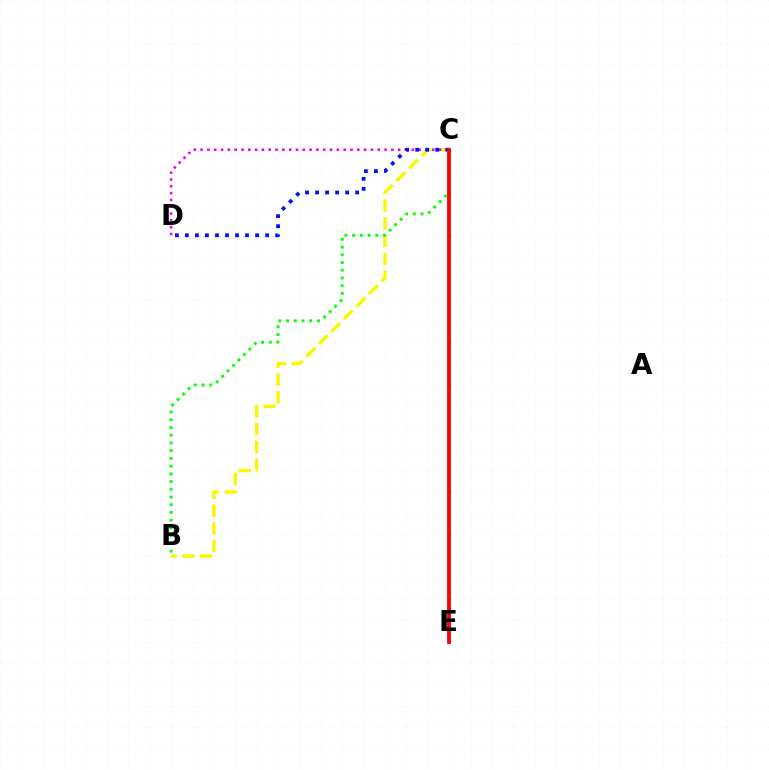{('C', 'E'): [{'color': '#00fff6', 'line_style': 'dotted', 'thickness': 2.26}, {'color': '#ff0000', 'line_style': 'solid', 'thickness': 2.77}], ('B', 'C'): [{'color': '#fcf500', 'line_style': 'dashed', 'thickness': 2.41}, {'color': '#08ff00', 'line_style': 'dotted', 'thickness': 2.1}], ('C', 'D'): [{'color': '#ee00ff', 'line_style': 'dotted', 'thickness': 1.85}, {'color': '#0010ff', 'line_style': 'dotted', 'thickness': 2.72}]}